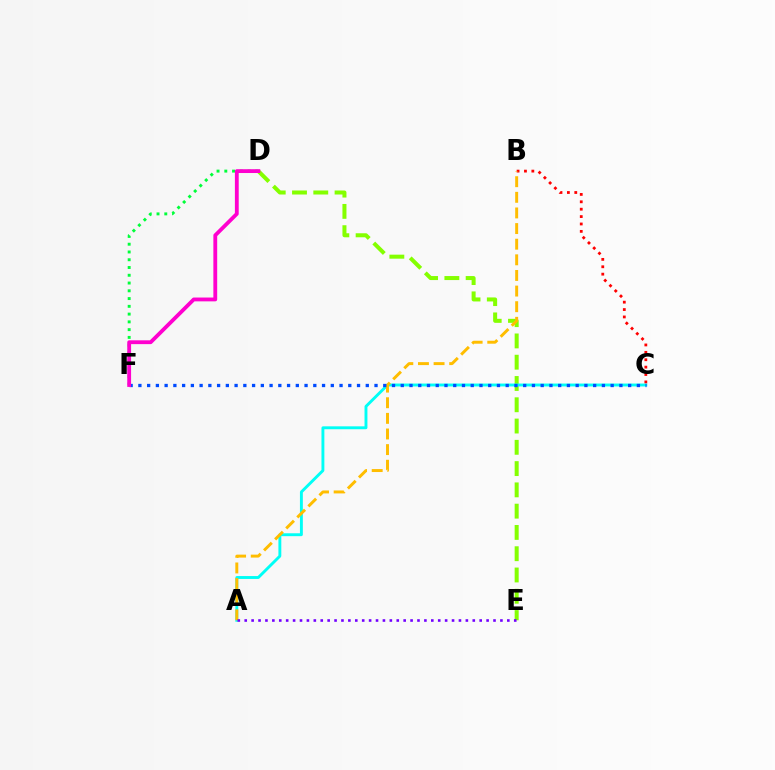{('D', 'E'): [{'color': '#84ff00', 'line_style': 'dashed', 'thickness': 2.89}], ('A', 'C'): [{'color': '#00fff6', 'line_style': 'solid', 'thickness': 2.09}], ('B', 'C'): [{'color': '#ff0000', 'line_style': 'dotted', 'thickness': 2.01}], ('D', 'F'): [{'color': '#00ff39', 'line_style': 'dotted', 'thickness': 2.11}, {'color': '#ff00cf', 'line_style': 'solid', 'thickness': 2.75}], ('A', 'B'): [{'color': '#ffbd00', 'line_style': 'dashed', 'thickness': 2.12}], ('C', 'F'): [{'color': '#004bff', 'line_style': 'dotted', 'thickness': 2.38}], ('A', 'E'): [{'color': '#7200ff', 'line_style': 'dotted', 'thickness': 1.88}]}